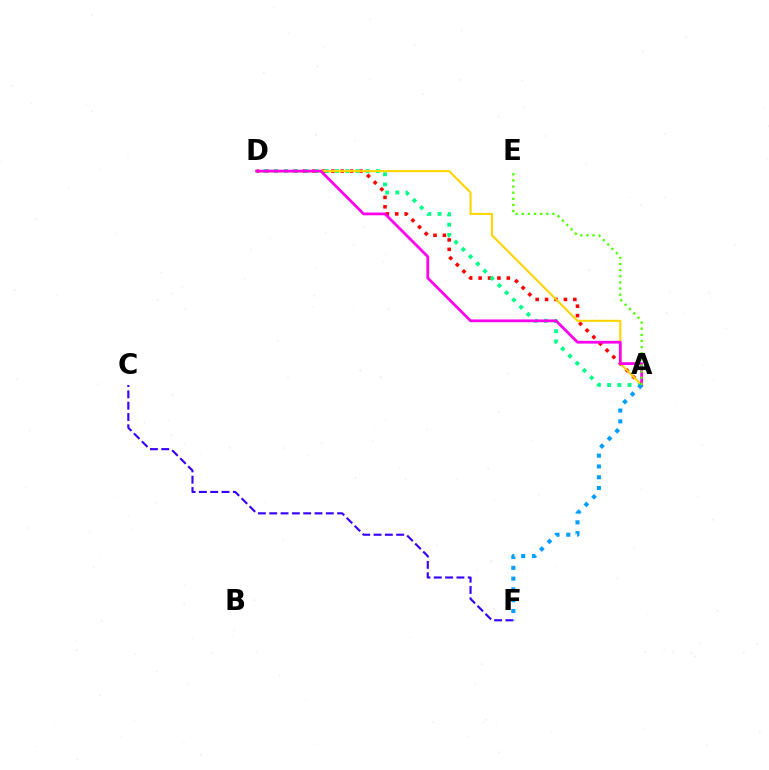{('A', 'D'): [{'color': '#ff0000', 'line_style': 'dotted', 'thickness': 2.56}, {'color': '#00ff86', 'line_style': 'dotted', 'thickness': 2.77}, {'color': '#ffd500', 'line_style': 'solid', 'thickness': 1.51}, {'color': '#ff00ed', 'line_style': 'solid', 'thickness': 2.0}], ('C', 'F'): [{'color': '#3700ff', 'line_style': 'dashed', 'thickness': 1.54}], ('A', 'F'): [{'color': '#009eff', 'line_style': 'dotted', 'thickness': 2.93}], ('A', 'E'): [{'color': '#4fff00', 'line_style': 'dotted', 'thickness': 1.67}]}